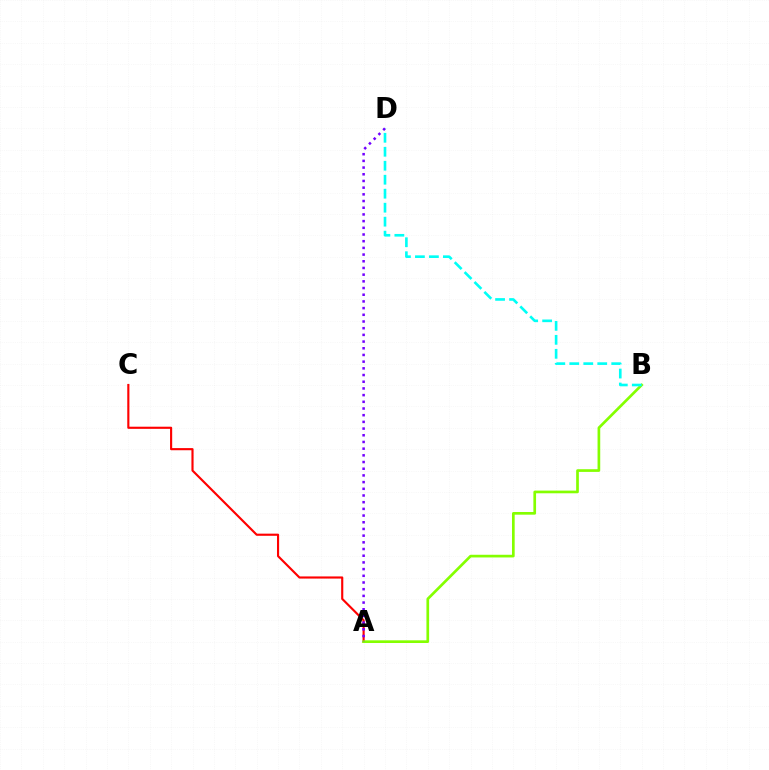{('A', 'C'): [{'color': '#ff0000', 'line_style': 'solid', 'thickness': 1.54}], ('A', 'B'): [{'color': '#84ff00', 'line_style': 'solid', 'thickness': 1.93}], ('B', 'D'): [{'color': '#00fff6', 'line_style': 'dashed', 'thickness': 1.9}], ('A', 'D'): [{'color': '#7200ff', 'line_style': 'dotted', 'thickness': 1.82}]}